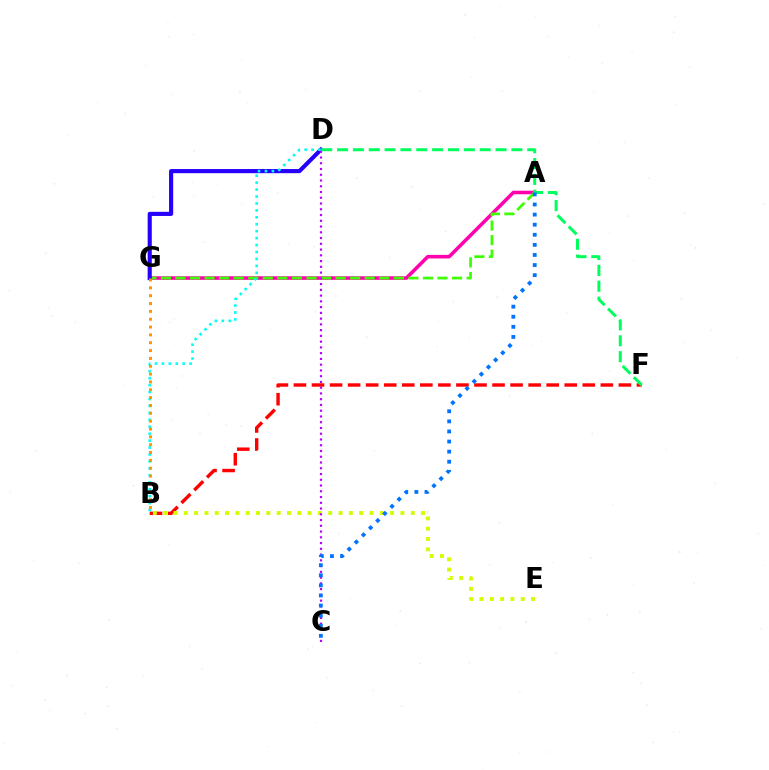{('A', 'G'): [{'color': '#ff00ac', 'line_style': 'solid', 'thickness': 2.56}, {'color': '#3dff00', 'line_style': 'dashed', 'thickness': 1.98}], ('B', 'F'): [{'color': '#ff0000', 'line_style': 'dashed', 'thickness': 2.45}], ('B', 'E'): [{'color': '#d1ff00', 'line_style': 'dotted', 'thickness': 2.8}], ('D', 'G'): [{'color': '#2500ff', 'line_style': 'solid', 'thickness': 2.98}], ('B', 'D'): [{'color': '#00fff6', 'line_style': 'dotted', 'thickness': 1.88}], ('C', 'D'): [{'color': '#b900ff', 'line_style': 'dotted', 'thickness': 1.56}], ('B', 'G'): [{'color': '#ff9400', 'line_style': 'dotted', 'thickness': 2.13}], ('D', 'F'): [{'color': '#00ff5c', 'line_style': 'dashed', 'thickness': 2.15}], ('A', 'C'): [{'color': '#0074ff', 'line_style': 'dotted', 'thickness': 2.74}]}